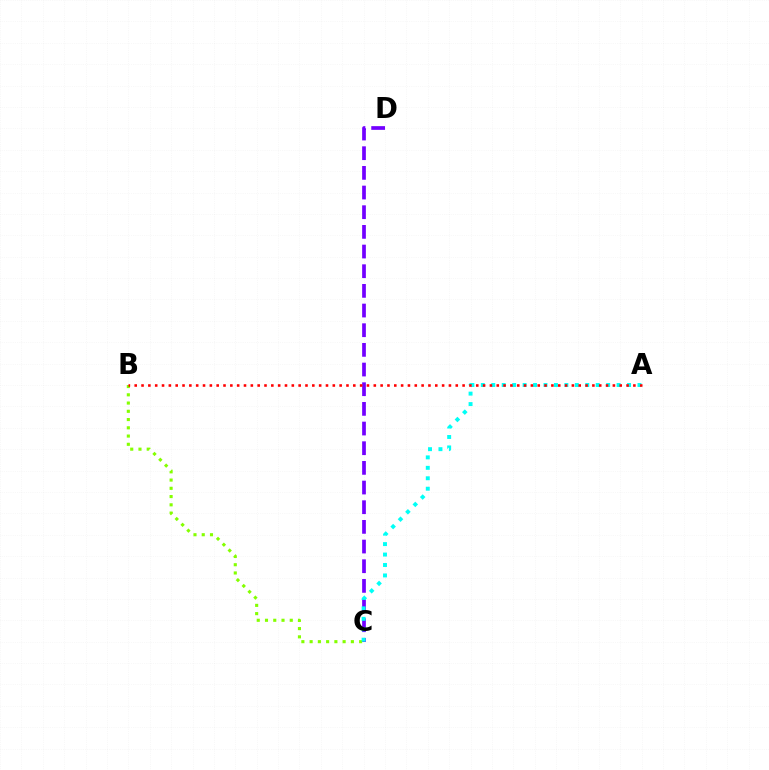{('C', 'D'): [{'color': '#7200ff', 'line_style': 'dashed', 'thickness': 2.67}], ('B', 'C'): [{'color': '#84ff00', 'line_style': 'dotted', 'thickness': 2.24}], ('A', 'C'): [{'color': '#00fff6', 'line_style': 'dotted', 'thickness': 2.84}], ('A', 'B'): [{'color': '#ff0000', 'line_style': 'dotted', 'thickness': 1.86}]}